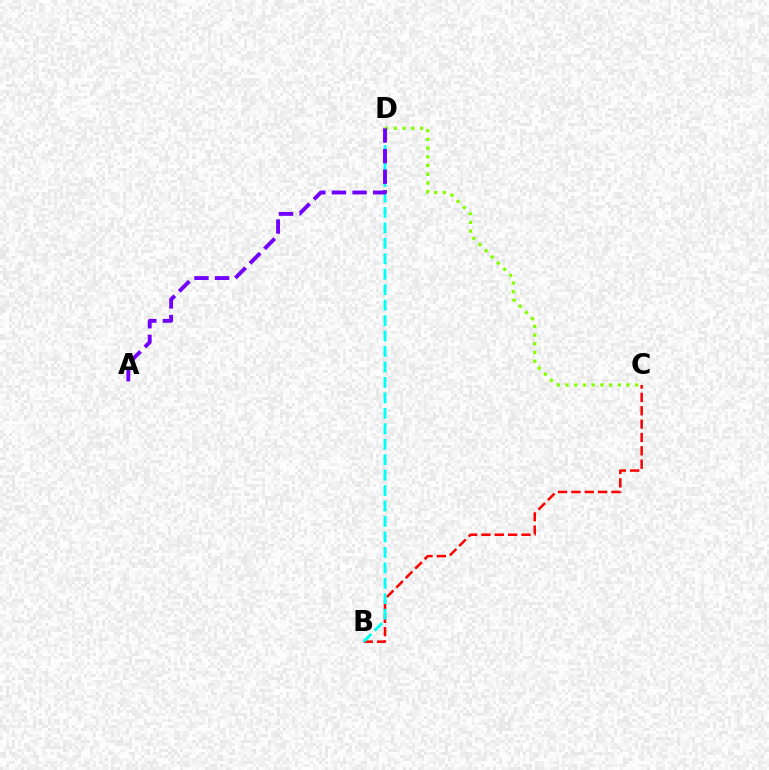{('C', 'D'): [{'color': '#84ff00', 'line_style': 'dotted', 'thickness': 2.37}], ('B', 'C'): [{'color': '#ff0000', 'line_style': 'dashed', 'thickness': 1.81}], ('B', 'D'): [{'color': '#00fff6', 'line_style': 'dashed', 'thickness': 2.1}], ('A', 'D'): [{'color': '#7200ff', 'line_style': 'dashed', 'thickness': 2.8}]}